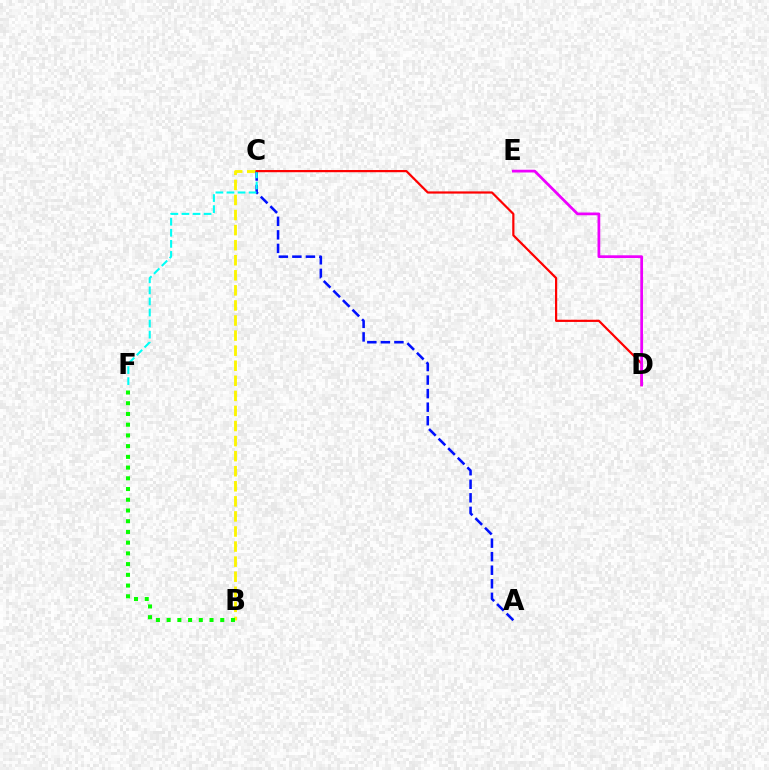{('B', 'C'): [{'color': '#fcf500', 'line_style': 'dashed', 'thickness': 2.05}], ('A', 'C'): [{'color': '#0010ff', 'line_style': 'dashed', 'thickness': 1.84}], ('B', 'F'): [{'color': '#08ff00', 'line_style': 'dotted', 'thickness': 2.91}], ('C', 'F'): [{'color': '#00fff6', 'line_style': 'dashed', 'thickness': 1.5}], ('C', 'D'): [{'color': '#ff0000', 'line_style': 'solid', 'thickness': 1.58}], ('D', 'E'): [{'color': '#ee00ff', 'line_style': 'solid', 'thickness': 1.97}]}